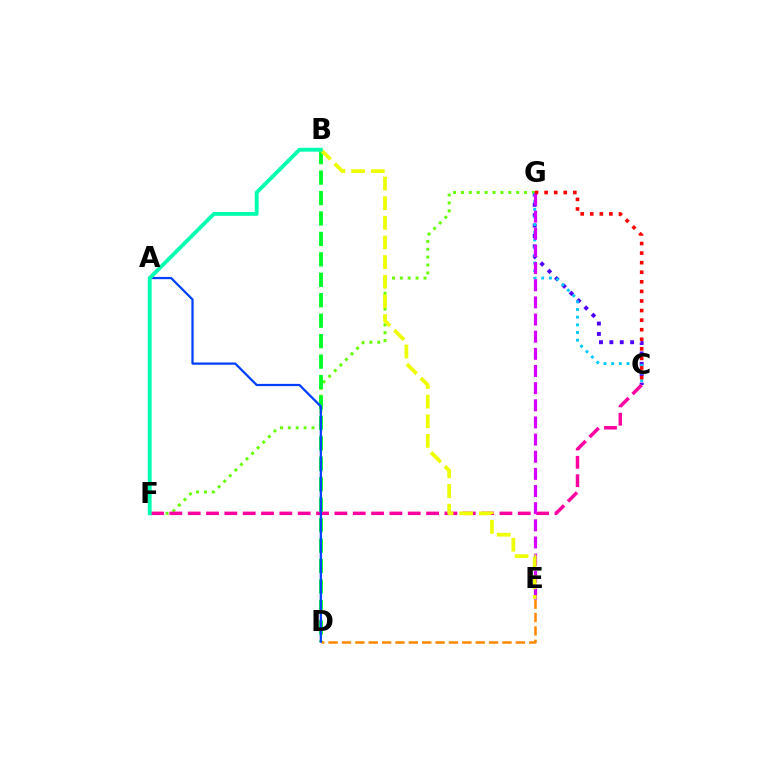{('C', 'G'): [{'color': '#4f00ff', 'line_style': 'dotted', 'thickness': 2.82}, {'color': '#00c7ff', 'line_style': 'dotted', 'thickness': 2.08}, {'color': '#ff0000', 'line_style': 'dotted', 'thickness': 2.6}], ('F', 'G'): [{'color': '#66ff00', 'line_style': 'dotted', 'thickness': 2.14}], ('C', 'F'): [{'color': '#ff00a0', 'line_style': 'dashed', 'thickness': 2.49}], ('B', 'D'): [{'color': '#00ff27', 'line_style': 'dashed', 'thickness': 2.78}], ('D', 'E'): [{'color': '#ff8800', 'line_style': 'dashed', 'thickness': 1.82}], ('E', 'G'): [{'color': '#d600ff', 'line_style': 'dashed', 'thickness': 2.33}], ('A', 'D'): [{'color': '#003fff', 'line_style': 'solid', 'thickness': 1.61}], ('B', 'E'): [{'color': '#eeff00', 'line_style': 'dashed', 'thickness': 2.67}], ('B', 'F'): [{'color': '#00ffaf', 'line_style': 'solid', 'thickness': 2.77}]}